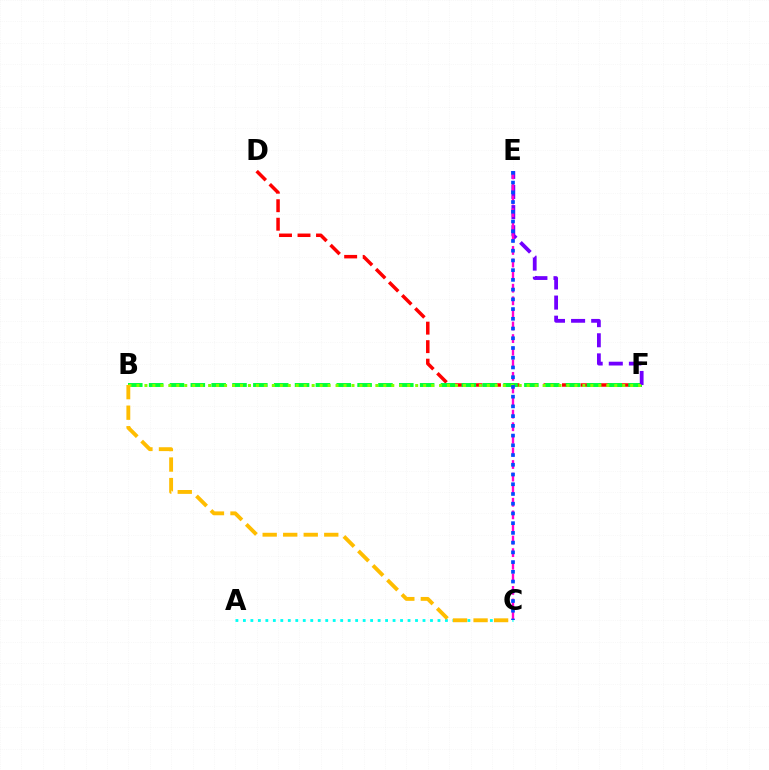{('D', 'F'): [{'color': '#ff0000', 'line_style': 'dashed', 'thickness': 2.51}], ('B', 'F'): [{'color': '#00ff39', 'line_style': 'dashed', 'thickness': 2.83}, {'color': '#84ff00', 'line_style': 'dotted', 'thickness': 2.16}], ('A', 'C'): [{'color': '#00fff6', 'line_style': 'dotted', 'thickness': 2.03}], ('E', 'F'): [{'color': '#7200ff', 'line_style': 'dashed', 'thickness': 2.73}], ('C', 'E'): [{'color': '#ff00cf', 'line_style': 'dashed', 'thickness': 1.71}, {'color': '#004bff', 'line_style': 'dotted', 'thickness': 2.64}], ('B', 'C'): [{'color': '#ffbd00', 'line_style': 'dashed', 'thickness': 2.79}]}